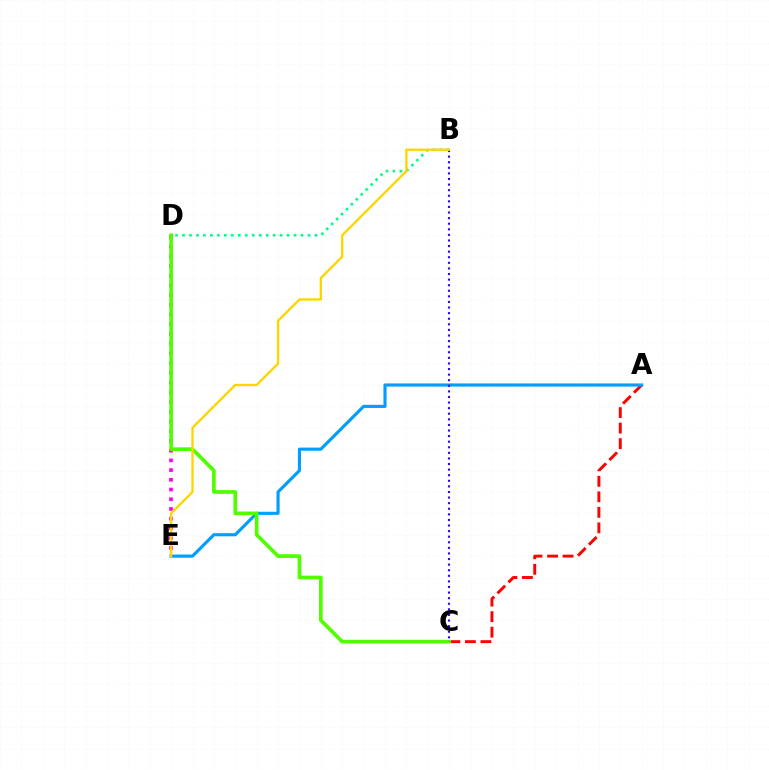{('D', 'E'): [{'color': '#ff00ed', 'line_style': 'dotted', 'thickness': 2.64}], ('A', 'C'): [{'color': '#ff0000', 'line_style': 'dashed', 'thickness': 2.11}], ('A', 'E'): [{'color': '#009eff', 'line_style': 'solid', 'thickness': 2.26}], ('C', 'D'): [{'color': '#4fff00', 'line_style': 'solid', 'thickness': 2.64}], ('B', 'D'): [{'color': '#00ff86', 'line_style': 'dotted', 'thickness': 1.89}], ('B', 'C'): [{'color': '#3700ff', 'line_style': 'dotted', 'thickness': 1.52}], ('B', 'E'): [{'color': '#ffd500', 'line_style': 'solid', 'thickness': 1.69}]}